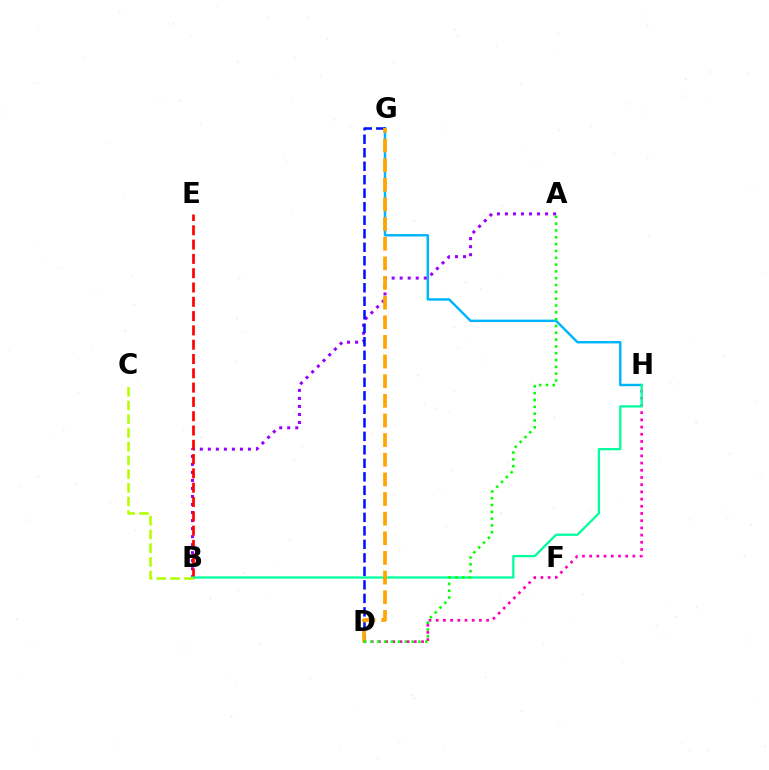{('G', 'H'): [{'color': '#00b5ff', 'line_style': 'solid', 'thickness': 1.75}], ('A', 'B'): [{'color': '#9b00ff', 'line_style': 'dotted', 'thickness': 2.18}], ('B', 'E'): [{'color': '#ff0000', 'line_style': 'dashed', 'thickness': 1.94}], ('D', 'H'): [{'color': '#ff00bd', 'line_style': 'dotted', 'thickness': 1.96}], ('B', 'H'): [{'color': '#00ff9d', 'line_style': 'solid', 'thickness': 1.64}], ('D', 'G'): [{'color': '#0010ff', 'line_style': 'dashed', 'thickness': 1.83}, {'color': '#ffa500', 'line_style': 'dashed', 'thickness': 2.67}], ('A', 'D'): [{'color': '#08ff00', 'line_style': 'dotted', 'thickness': 1.85}], ('B', 'C'): [{'color': '#b3ff00', 'line_style': 'dashed', 'thickness': 1.86}]}